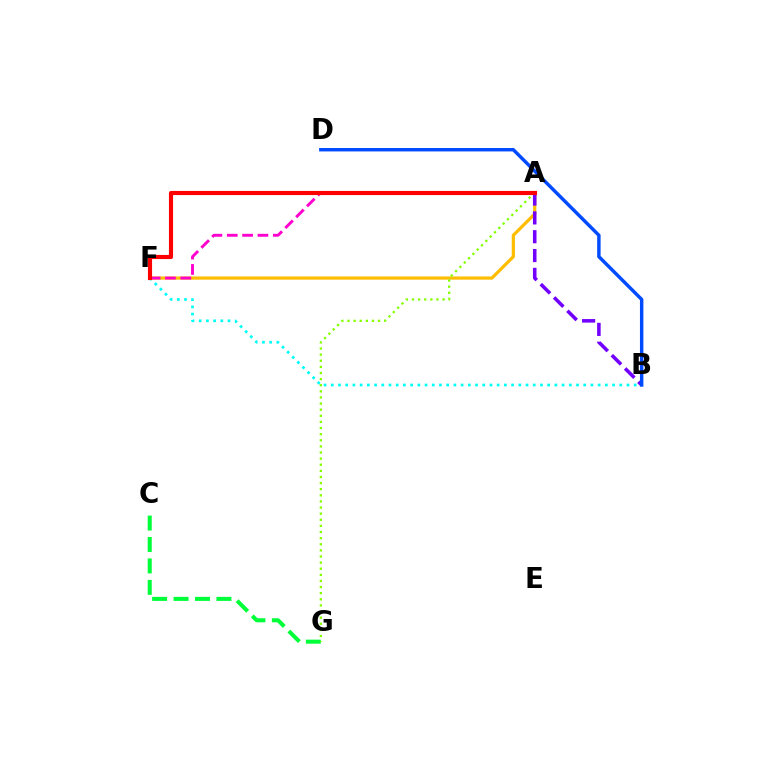{('B', 'F'): [{'color': '#00fff6', 'line_style': 'dotted', 'thickness': 1.96}], ('A', 'F'): [{'color': '#ffbd00', 'line_style': 'solid', 'thickness': 2.3}, {'color': '#ff00cf', 'line_style': 'dashed', 'thickness': 2.08}, {'color': '#ff0000', 'line_style': 'solid', 'thickness': 2.97}], ('C', 'G'): [{'color': '#00ff39', 'line_style': 'dashed', 'thickness': 2.91}], ('A', 'G'): [{'color': '#84ff00', 'line_style': 'dotted', 'thickness': 1.66}], ('A', 'B'): [{'color': '#7200ff', 'line_style': 'dashed', 'thickness': 2.56}], ('B', 'D'): [{'color': '#004bff', 'line_style': 'solid', 'thickness': 2.47}]}